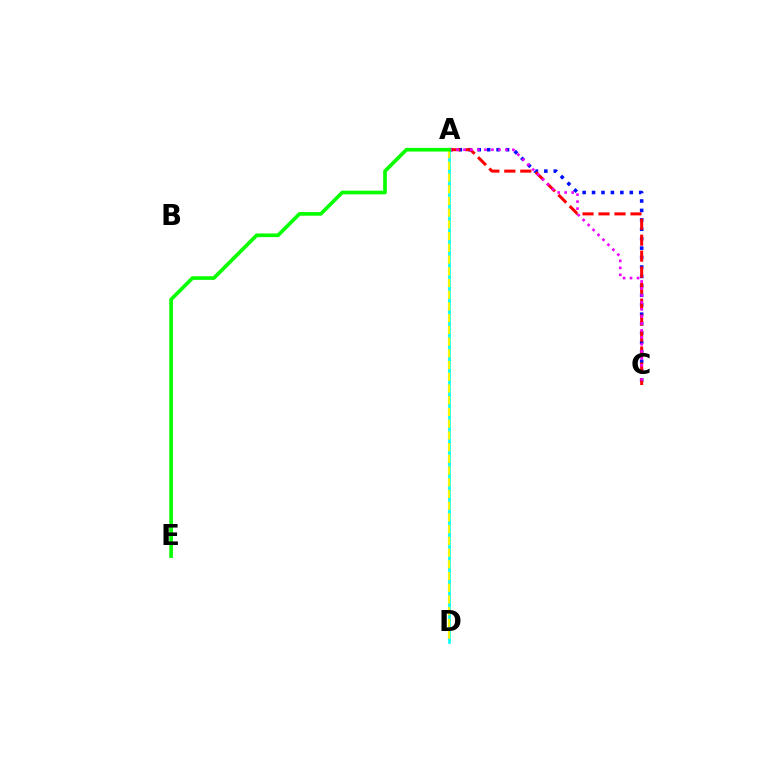{('A', 'C'): [{'color': '#0010ff', 'line_style': 'dotted', 'thickness': 2.56}, {'color': '#ff0000', 'line_style': 'dashed', 'thickness': 2.17}, {'color': '#ee00ff', 'line_style': 'dotted', 'thickness': 1.9}], ('A', 'D'): [{'color': '#00fff6', 'line_style': 'solid', 'thickness': 1.93}, {'color': '#fcf500', 'line_style': 'dashed', 'thickness': 1.59}], ('A', 'E'): [{'color': '#08ff00', 'line_style': 'solid', 'thickness': 2.64}]}